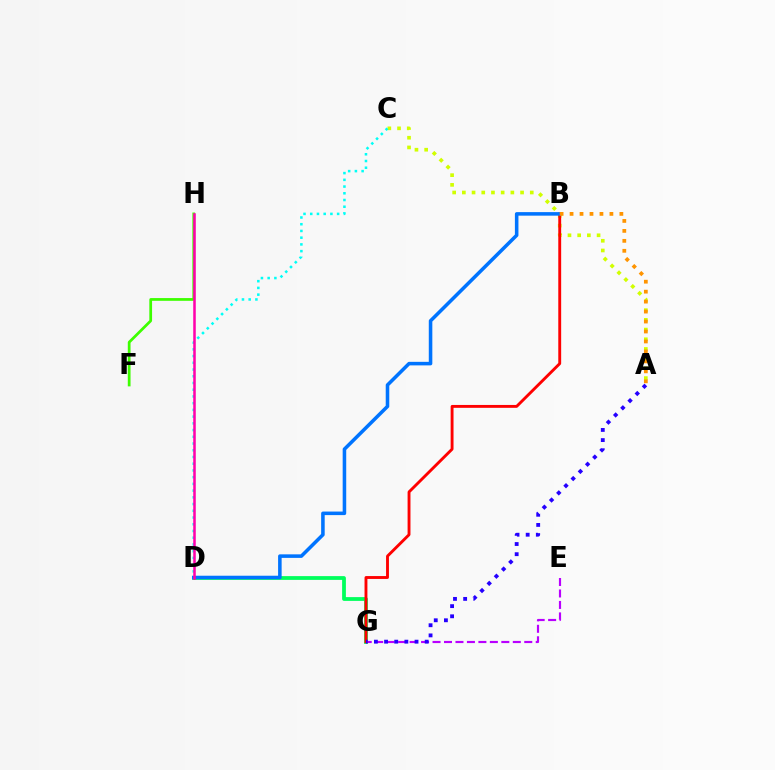{('A', 'C'): [{'color': '#d1ff00', 'line_style': 'dotted', 'thickness': 2.64}], ('D', 'G'): [{'color': '#00ff5c', 'line_style': 'solid', 'thickness': 2.72}], ('E', 'G'): [{'color': '#b900ff', 'line_style': 'dashed', 'thickness': 1.56}], ('B', 'G'): [{'color': '#ff0000', 'line_style': 'solid', 'thickness': 2.07}], ('C', 'D'): [{'color': '#00fff6', 'line_style': 'dotted', 'thickness': 1.83}], ('B', 'D'): [{'color': '#0074ff', 'line_style': 'solid', 'thickness': 2.55}], ('A', 'G'): [{'color': '#2500ff', 'line_style': 'dotted', 'thickness': 2.76}], ('F', 'H'): [{'color': '#3dff00', 'line_style': 'solid', 'thickness': 1.98}], ('A', 'B'): [{'color': '#ff9400', 'line_style': 'dotted', 'thickness': 2.71}], ('D', 'H'): [{'color': '#ff00ac', 'line_style': 'solid', 'thickness': 1.82}]}